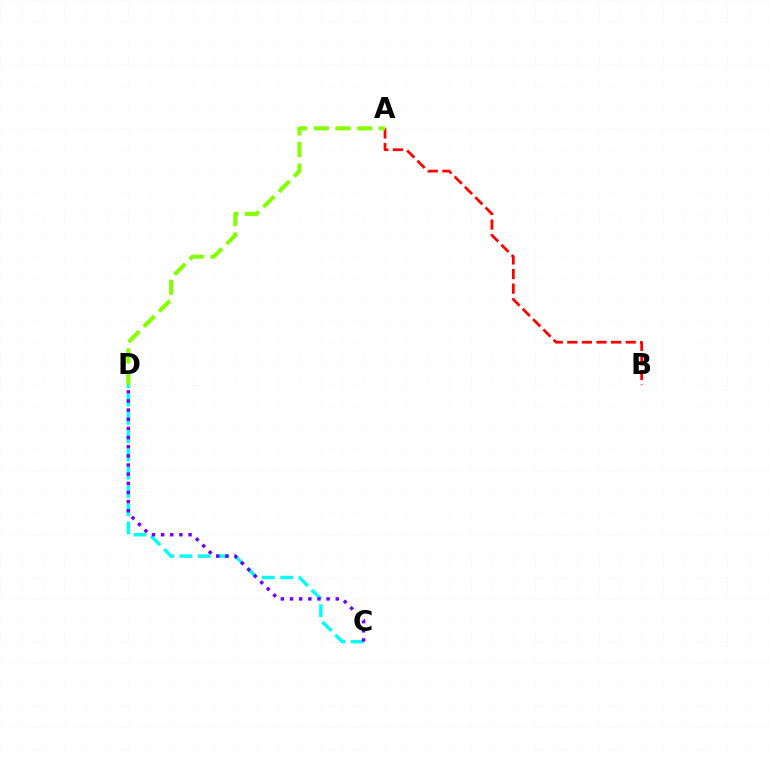{('A', 'B'): [{'color': '#ff0000', 'line_style': 'dashed', 'thickness': 1.98}], ('C', 'D'): [{'color': '#00fff6', 'line_style': 'dashed', 'thickness': 2.48}, {'color': '#7200ff', 'line_style': 'dotted', 'thickness': 2.49}], ('A', 'D'): [{'color': '#84ff00', 'line_style': 'dashed', 'thickness': 2.93}]}